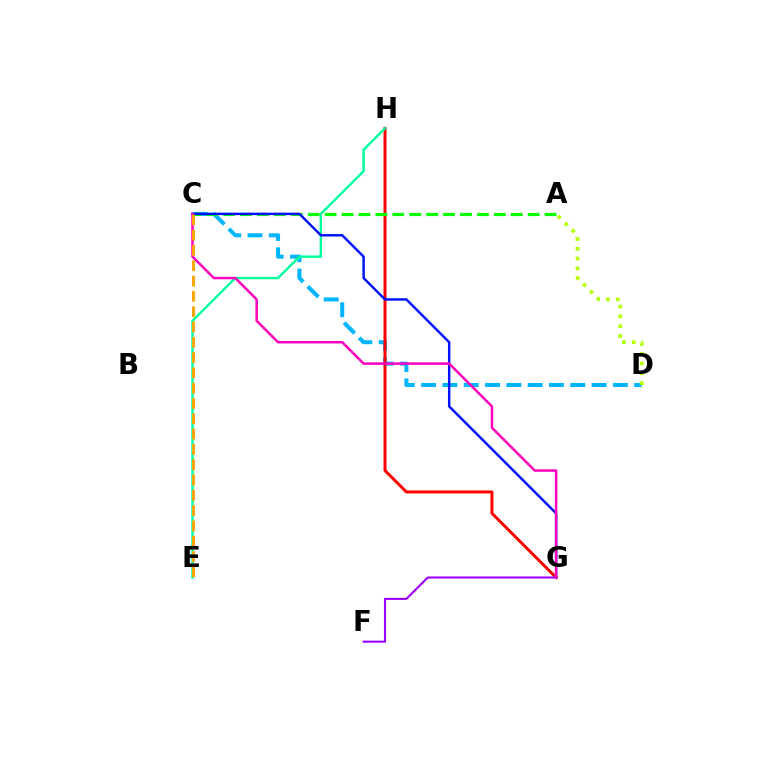{('C', 'D'): [{'color': '#00b5ff', 'line_style': 'dashed', 'thickness': 2.89}], ('G', 'H'): [{'color': '#ff0000', 'line_style': 'solid', 'thickness': 2.16}], ('A', 'D'): [{'color': '#b3ff00', 'line_style': 'dotted', 'thickness': 2.66}], ('A', 'C'): [{'color': '#08ff00', 'line_style': 'dashed', 'thickness': 2.3}], ('E', 'H'): [{'color': '#00ff9d', 'line_style': 'solid', 'thickness': 1.76}], ('C', 'G'): [{'color': '#0010ff', 'line_style': 'solid', 'thickness': 1.76}, {'color': '#ff00bd', 'line_style': 'solid', 'thickness': 1.79}], ('F', 'G'): [{'color': '#9b00ff', 'line_style': 'solid', 'thickness': 1.5}], ('C', 'E'): [{'color': '#ffa500', 'line_style': 'dashed', 'thickness': 2.08}]}